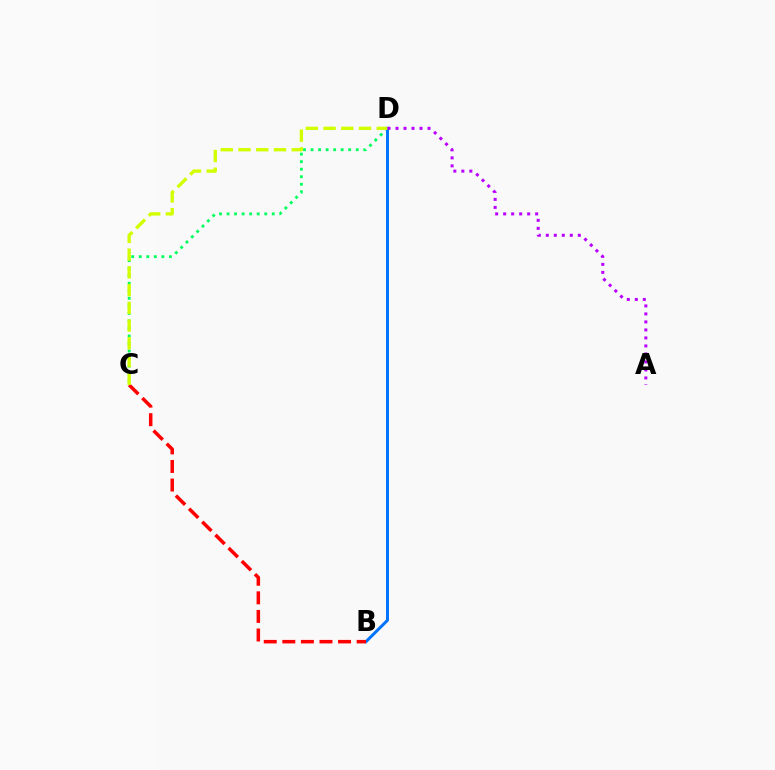{('C', 'D'): [{'color': '#00ff5c', 'line_style': 'dotted', 'thickness': 2.05}, {'color': '#d1ff00', 'line_style': 'dashed', 'thickness': 2.41}], ('B', 'D'): [{'color': '#0074ff', 'line_style': 'solid', 'thickness': 2.14}], ('B', 'C'): [{'color': '#ff0000', 'line_style': 'dashed', 'thickness': 2.52}], ('A', 'D'): [{'color': '#b900ff', 'line_style': 'dotted', 'thickness': 2.17}]}